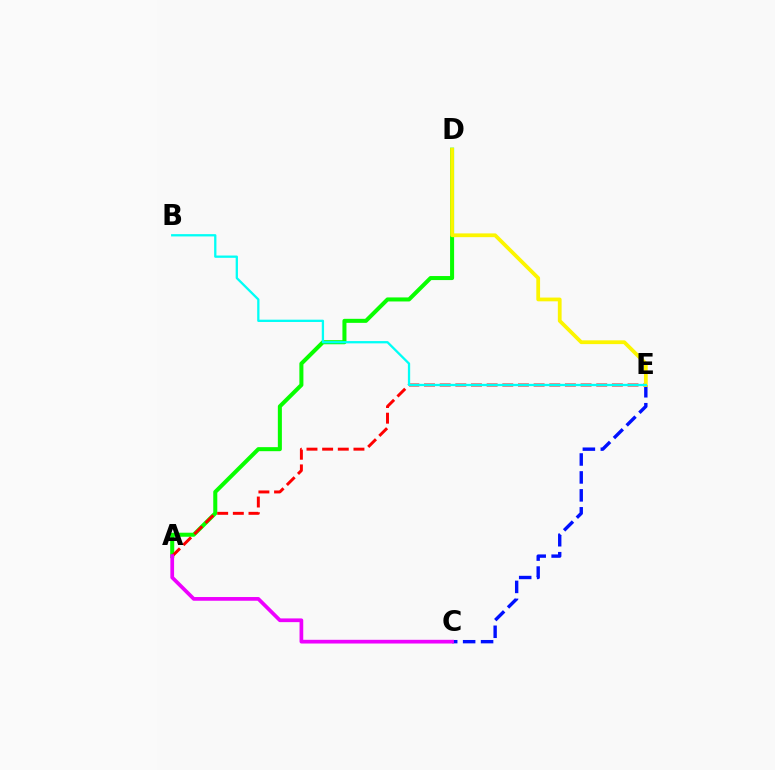{('A', 'D'): [{'color': '#08ff00', 'line_style': 'solid', 'thickness': 2.91}], ('C', 'E'): [{'color': '#0010ff', 'line_style': 'dashed', 'thickness': 2.44}], ('A', 'E'): [{'color': '#ff0000', 'line_style': 'dashed', 'thickness': 2.13}], ('D', 'E'): [{'color': '#fcf500', 'line_style': 'solid', 'thickness': 2.71}], ('B', 'E'): [{'color': '#00fff6', 'line_style': 'solid', 'thickness': 1.65}], ('A', 'C'): [{'color': '#ee00ff', 'line_style': 'solid', 'thickness': 2.68}]}